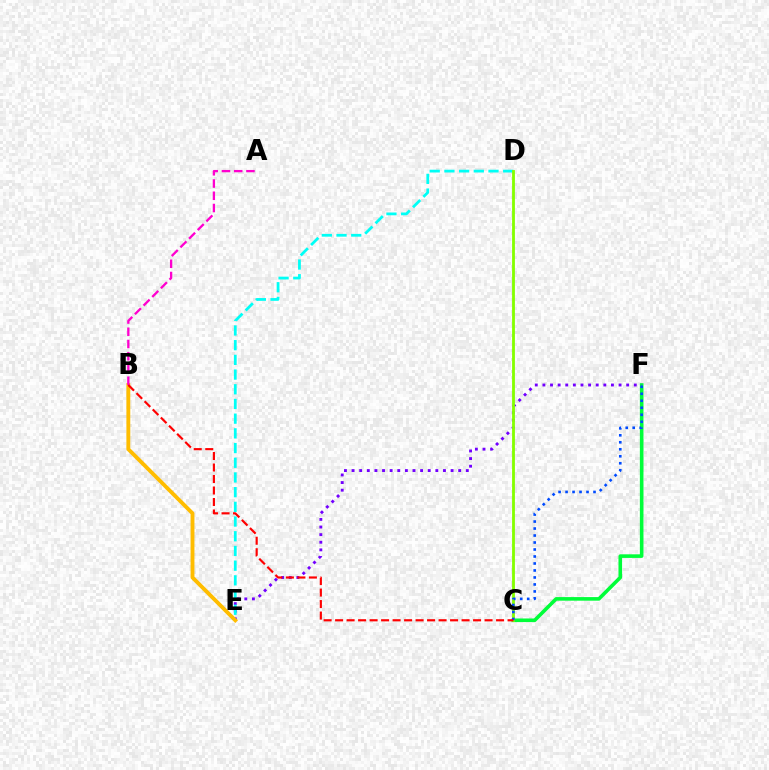{('C', 'F'): [{'color': '#00ff39', 'line_style': 'solid', 'thickness': 2.59}, {'color': '#004bff', 'line_style': 'dotted', 'thickness': 1.9}], ('E', 'F'): [{'color': '#7200ff', 'line_style': 'dotted', 'thickness': 2.07}], ('D', 'E'): [{'color': '#00fff6', 'line_style': 'dashed', 'thickness': 2.0}], ('B', 'E'): [{'color': '#ffbd00', 'line_style': 'solid', 'thickness': 2.79}], ('C', 'D'): [{'color': '#84ff00', 'line_style': 'solid', 'thickness': 2.03}], ('A', 'B'): [{'color': '#ff00cf', 'line_style': 'dashed', 'thickness': 1.66}], ('B', 'C'): [{'color': '#ff0000', 'line_style': 'dashed', 'thickness': 1.56}]}